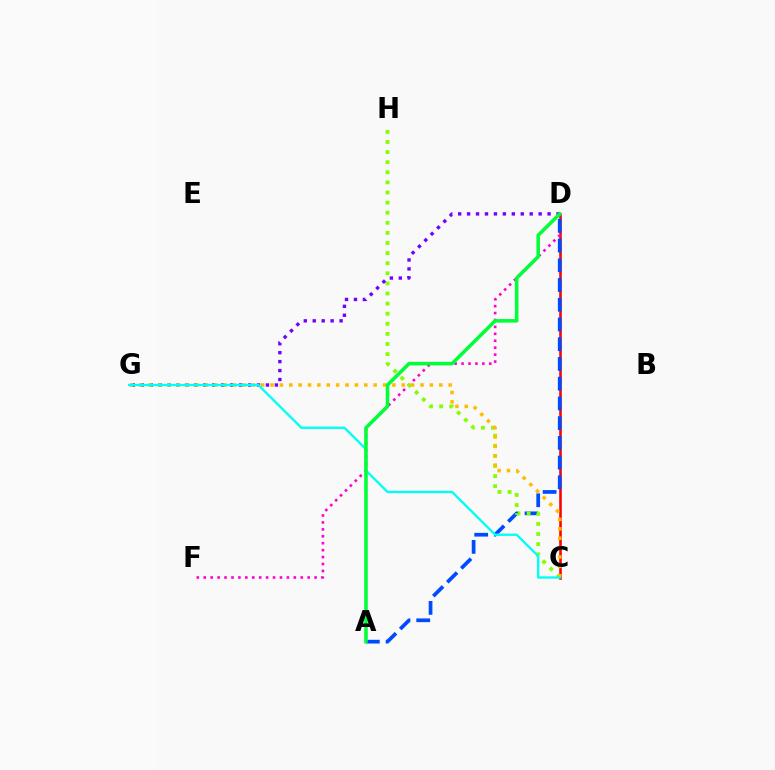{('C', 'D'): [{'color': '#ff0000', 'line_style': 'solid', 'thickness': 1.85}], ('D', 'F'): [{'color': '#ff00cf', 'line_style': 'dotted', 'thickness': 1.88}], ('A', 'D'): [{'color': '#004bff', 'line_style': 'dashed', 'thickness': 2.68}, {'color': '#00ff39', 'line_style': 'solid', 'thickness': 2.56}], ('C', 'H'): [{'color': '#84ff00', 'line_style': 'dotted', 'thickness': 2.74}], ('D', 'G'): [{'color': '#7200ff', 'line_style': 'dotted', 'thickness': 2.43}], ('C', 'G'): [{'color': '#ffbd00', 'line_style': 'dotted', 'thickness': 2.55}, {'color': '#00fff6', 'line_style': 'solid', 'thickness': 1.69}]}